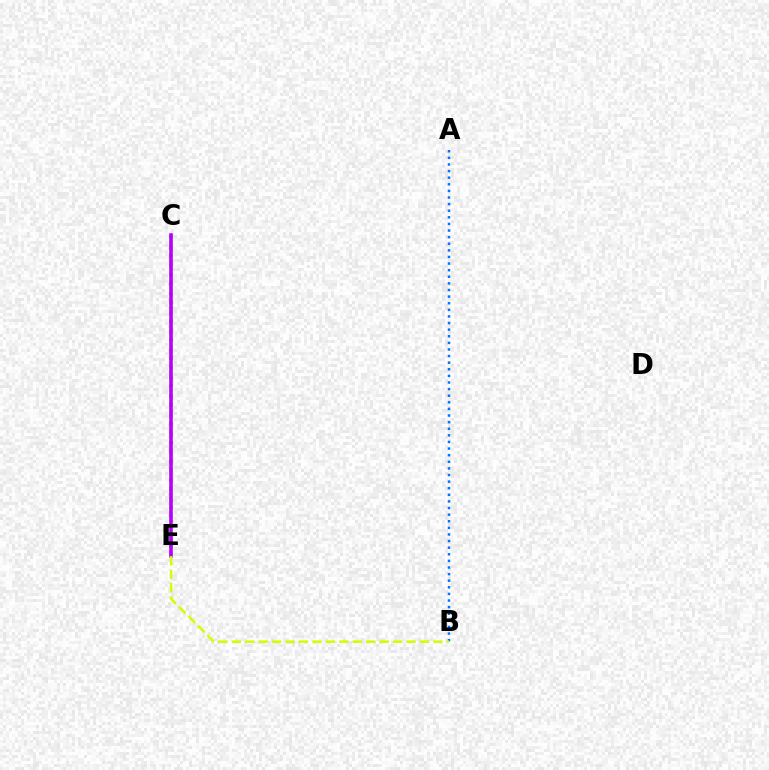{('A', 'B'): [{'color': '#0074ff', 'line_style': 'dotted', 'thickness': 1.8}], ('C', 'E'): [{'color': '#00ff5c', 'line_style': 'dotted', 'thickness': 2.53}, {'color': '#ff0000', 'line_style': 'dotted', 'thickness': 1.75}, {'color': '#b900ff', 'line_style': 'solid', 'thickness': 2.57}], ('B', 'E'): [{'color': '#d1ff00', 'line_style': 'dashed', 'thickness': 1.83}]}